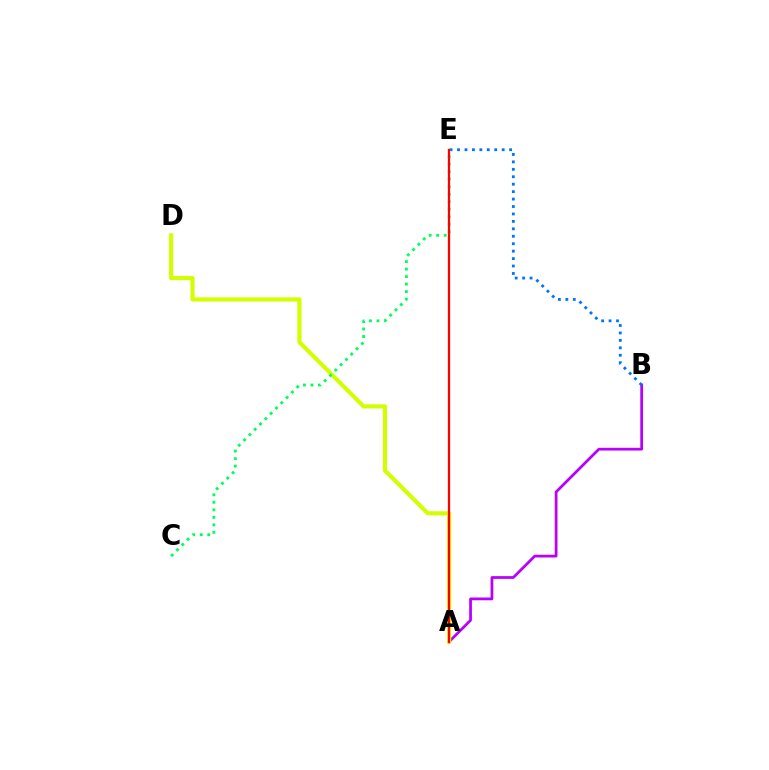{('A', 'B'): [{'color': '#b900ff', 'line_style': 'solid', 'thickness': 1.98}], ('B', 'E'): [{'color': '#0074ff', 'line_style': 'dotted', 'thickness': 2.02}], ('A', 'D'): [{'color': '#d1ff00', 'line_style': 'solid', 'thickness': 2.98}], ('C', 'E'): [{'color': '#00ff5c', 'line_style': 'dotted', 'thickness': 2.04}], ('A', 'E'): [{'color': '#ff0000', 'line_style': 'solid', 'thickness': 1.64}]}